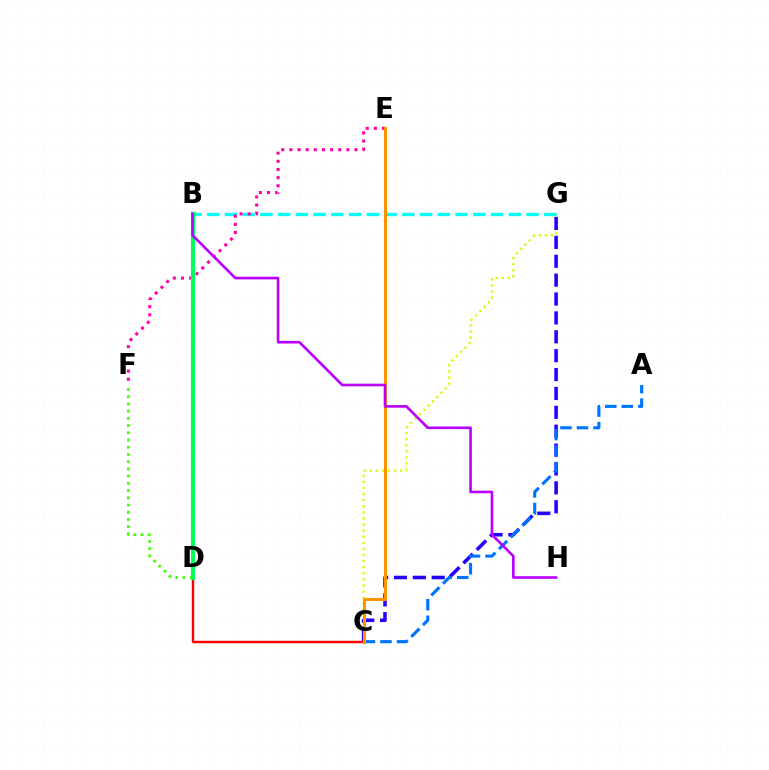{('C', 'G'): [{'color': '#d1ff00', 'line_style': 'dotted', 'thickness': 1.66}, {'color': '#2500ff', 'line_style': 'dashed', 'thickness': 2.57}], ('B', 'G'): [{'color': '#00fff6', 'line_style': 'dashed', 'thickness': 2.41}], ('E', 'F'): [{'color': '#ff00ac', 'line_style': 'dotted', 'thickness': 2.21}], ('C', 'D'): [{'color': '#ff0000', 'line_style': 'solid', 'thickness': 1.74}], ('A', 'C'): [{'color': '#0074ff', 'line_style': 'dashed', 'thickness': 2.25}], ('D', 'F'): [{'color': '#3dff00', 'line_style': 'dotted', 'thickness': 1.96}], ('B', 'D'): [{'color': '#00ff5c', 'line_style': 'solid', 'thickness': 2.97}], ('C', 'E'): [{'color': '#ff9400', 'line_style': 'solid', 'thickness': 2.2}], ('B', 'H'): [{'color': '#b900ff', 'line_style': 'solid', 'thickness': 1.89}]}